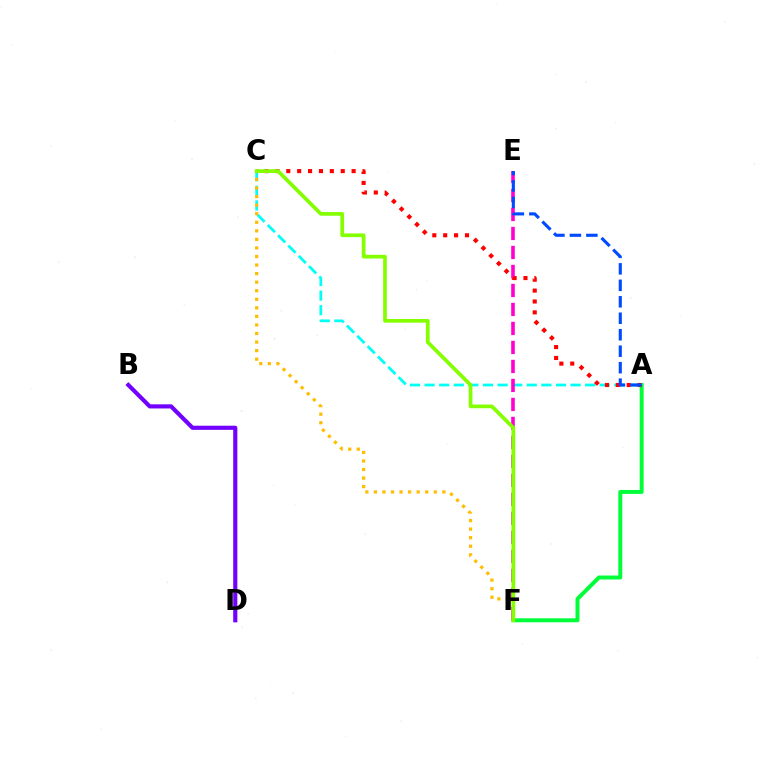{('A', 'C'): [{'color': '#00fff6', 'line_style': 'dashed', 'thickness': 1.98}, {'color': '#ff0000', 'line_style': 'dotted', 'thickness': 2.96}], ('A', 'F'): [{'color': '#00ff39', 'line_style': 'solid', 'thickness': 2.85}], ('E', 'F'): [{'color': '#ff00cf', 'line_style': 'dashed', 'thickness': 2.58}], ('C', 'F'): [{'color': '#ffbd00', 'line_style': 'dotted', 'thickness': 2.32}, {'color': '#84ff00', 'line_style': 'solid', 'thickness': 2.67}], ('A', 'E'): [{'color': '#004bff', 'line_style': 'dashed', 'thickness': 2.24}], ('B', 'D'): [{'color': '#7200ff', 'line_style': 'solid', 'thickness': 2.98}]}